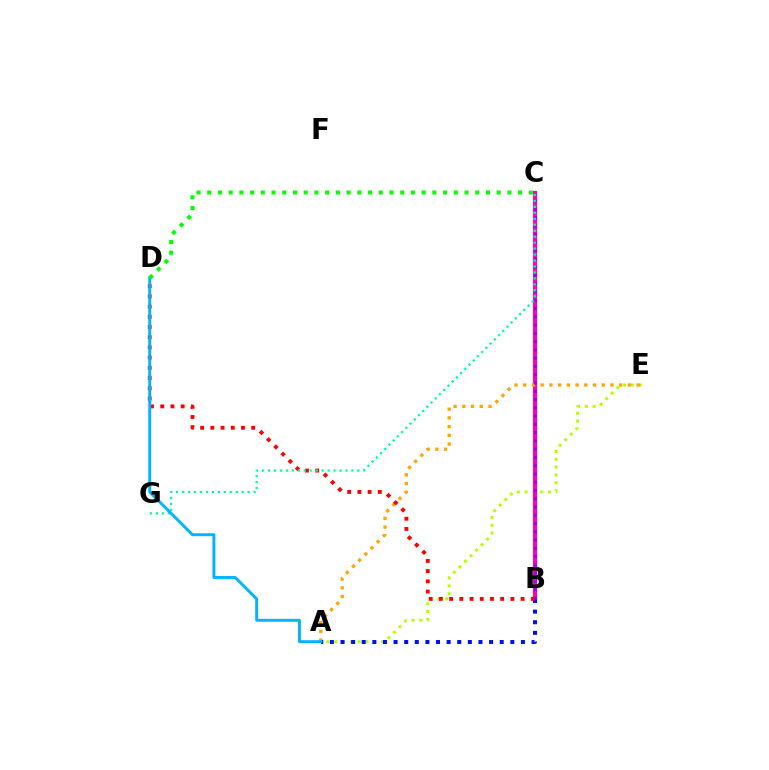{('A', 'E'): [{'color': '#b3ff00', 'line_style': 'dotted', 'thickness': 2.13}, {'color': '#ffa500', 'line_style': 'dotted', 'thickness': 2.37}], ('B', 'C'): [{'color': '#ff00bd', 'line_style': 'solid', 'thickness': 2.98}, {'color': '#9b00ff', 'line_style': 'dotted', 'thickness': 2.25}], ('A', 'B'): [{'color': '#0010ff', 'line_style': 'dotted', 'thickness': 2.88}], ('B', 'D'): [{'color': '#ff0000', 'line_style': 'dotted', 'thickness': 2.77}], ('C', 'G'): [{'color': '#00ff9d', 'line_style': 'dotted', 'thickness': 1.62}], ('A', 'D'): [{'color': '#00b5ff', 'line_style': 'solid', 'thickness': 2.11}], ('C', 'D'): [{'color': '#08ff00', 'line_style': 'dotted', 'thickness': 2.91}]}